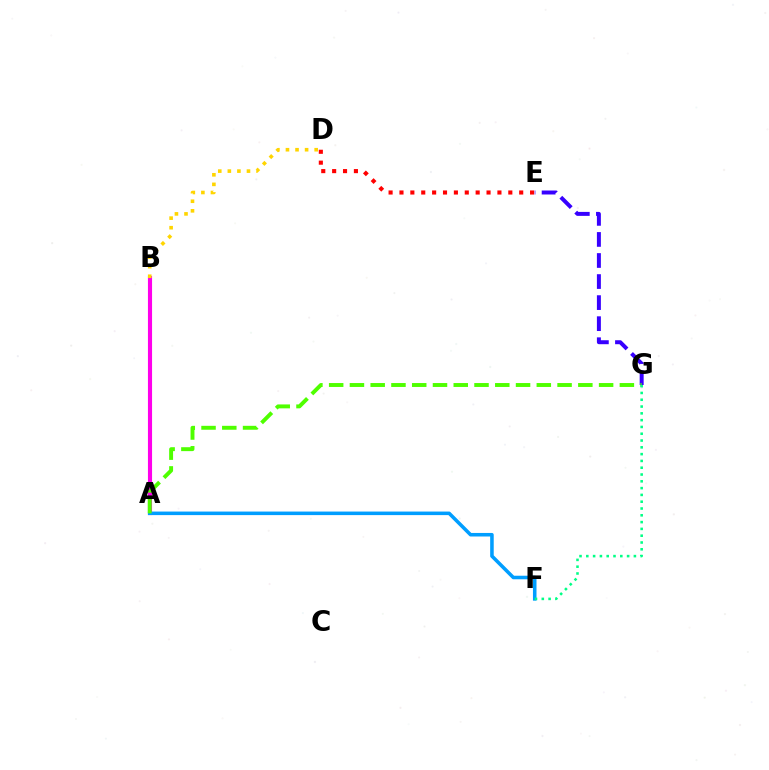{('A', 'B'): [{'color': '#ff00ed', 'line_style': 'solid', 'thickness': 2.97}], ('A', 'F'): [{'color': '#009eff', 'line_style': 'solid', 'thickness': 2.55}], ('E', 'G'): [{'color': '#3700ff', 'line_style': 'dashed', 'thickness': 2.86}], ('A', 'G'): [{'color': '#4fff00', 'line_style': 'dashed', 'thickness': 2.82}], ('F', 'G'): [{'color': '#00ff86', 'line_style': 'dotted', 'thickness': 1.85}], ('D', 'E'): [{'color': '#ff0000', 'line_style': 'dotted', 'thickness': 2.96}], ('B', 'D'): [{'color': '#ffd500', 'line_style': 'dotted', 'thickness': 2.6}]}